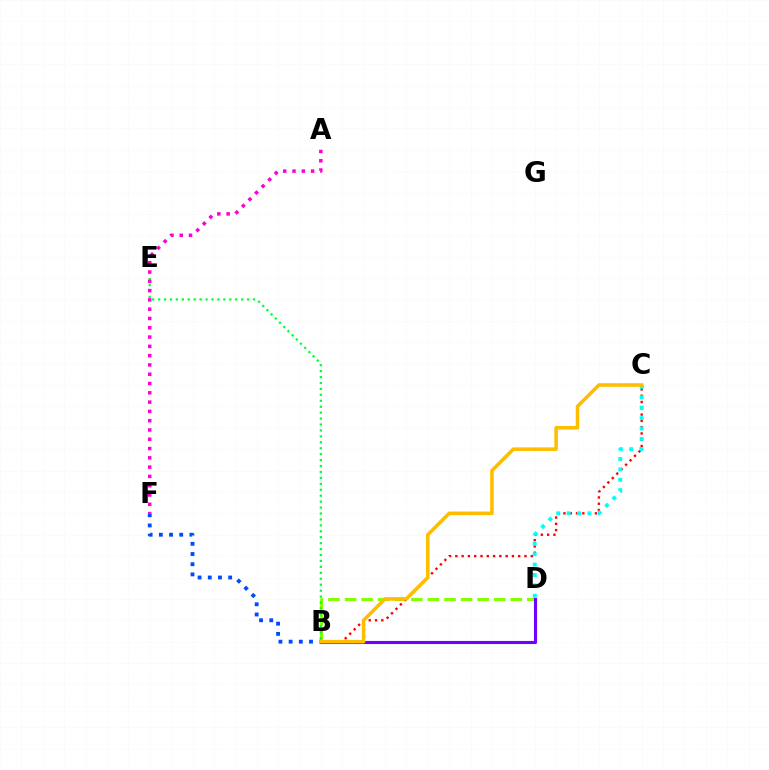{('B', 'D'): [{'color': '#84ff00', 'line_style': 'dashed', 'thickness': 2.25}, {'color': '#7200ff', 'line_style': 'solid', 'thickness': 2.22}], ('B', 'C'): [{'color': '#ff0000', 'line_style': 'dotted', 'thickness': 1.71}, {'color': '#ffbd00', 'line_style': 'solid', 'thickness': 2.56}], ('B', 'E'): [{'color': '#00ff39', 'line_style': 'dotted', 'thickness': 1.61}], ('A', 'F'): [{'color': '#ff00cf', 'line_style': 'dotted', 'thickness': 2.52}], ('C', 'D'): [{'color': '#00fff6', 'line_style': 'dotted', 'thickness': 2.82}], ('B', 'F'): [{'color': '#004bff', 'line_style': 'dotted', 'thickness': 2.77}]}